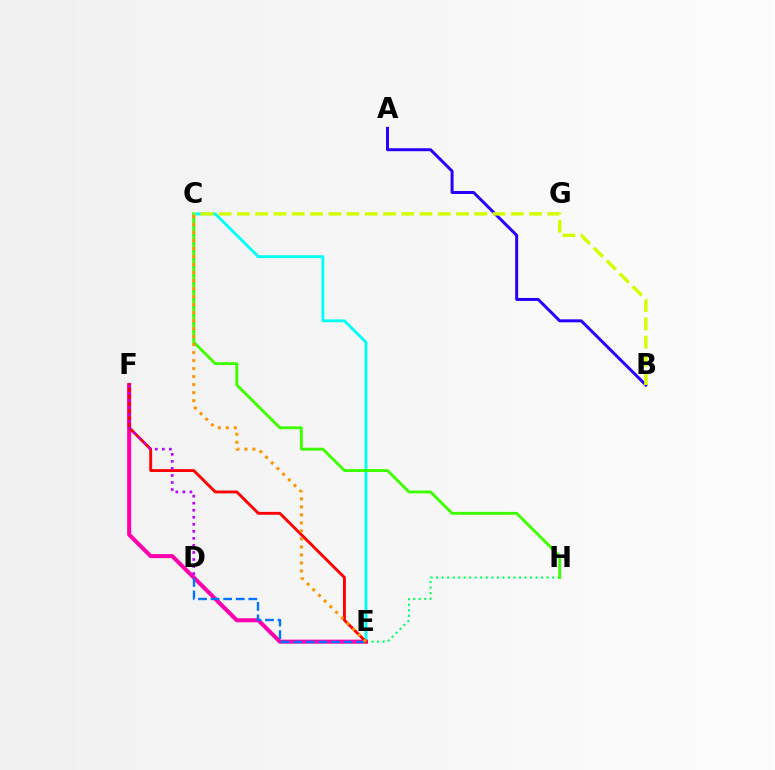{('A', 'B'): [{'color': '#2500ff', 'line_style': 'solid', 'thickness': 2.14}], ('E', 'H'): [{'color': '#00ff5c', 'line_style': 'dotted', 'thickness': 1.5}], ('C', 'E'): [{'color': '#00fff6', 'line_style': 'solid', 'thickness': 2.07}, {'color': '#ff9400', 'line_style': 'dotted', 'thickness': 2.18}], ('E', 'F'): [{'color': '#ff00ac', 'line_style': 'solid', 'thickness': 2.9}, {'color': '#ff0000', 'line_style': 'solid', 'thickness': 2.08}], ('C', 'H'): [{'color': '#3dff00', 'line_style': 'solid', 'thickness': 2.08}], ('D', 'E'): [{'color': '#0074ff', 'line_style': 'dashed', 'thickness': 1.71}], ('D', 'F'): [{'color': '#b900ff', 'line_style': 'dotted', 'thickness': 1.91}], ('B', 'C'): [{'color': '#d1ff00', 'line_style': 'dashed', 'thickness': 2.48}]}